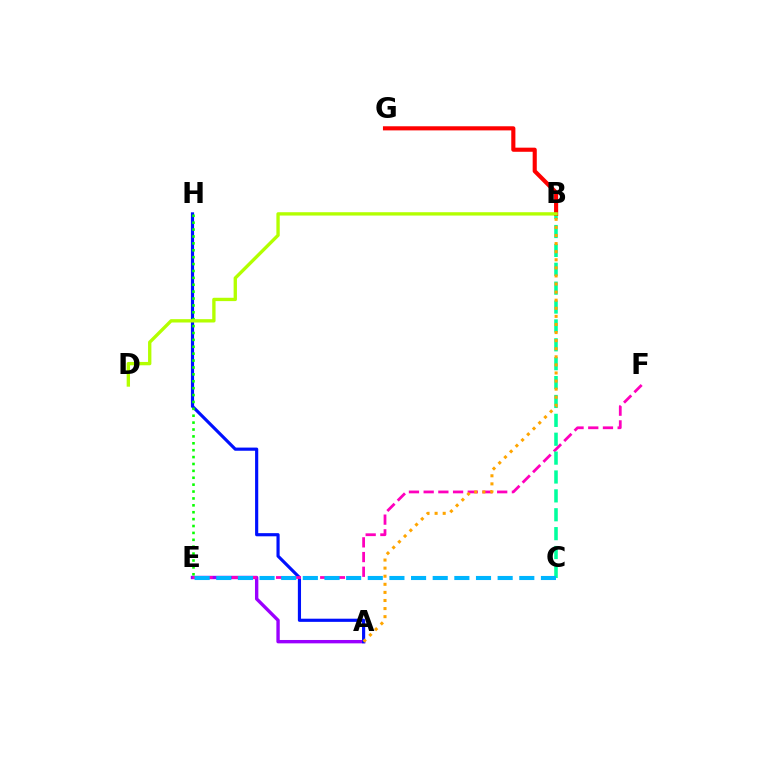{('A', 'E'): [{'color': '#9b00ff', 'line_style': 'solid', 'thickness': 2.43}], ('A', 'H'): [{'color': '#0010ff', 'line_style': 'solid', 'thickness': 2.27}], ('E', 'F'): [{'color': '#ff00bd', 'line_style': 'dashed', 'thickness': 2.0}], ('B', 'C'): [{'color': '#00ff9d', 'line_style': 'dashed', 'thickness': 2.57}], ('E', 'H'): [{'color': '#08ff00', 'line_style': 'dotted', 'thickness': 1.87}], ('C', 'E'): [{'color': '#00b5ff', 'line_style': 'dashed', 'thickness': 2.94}], ('B', 'G'): [{'color': '#ff0000', 'line_style': 'solid', 'thickness': 2.96}], ('B', 'D'): [{'color': '#b3ff00', 'line_style': 'solid', 'thickness': 2.41}], ('A', 'B'): [{'color': '#ffa500', 'line_style': 'dotted', 'thickness': 2.2}]}